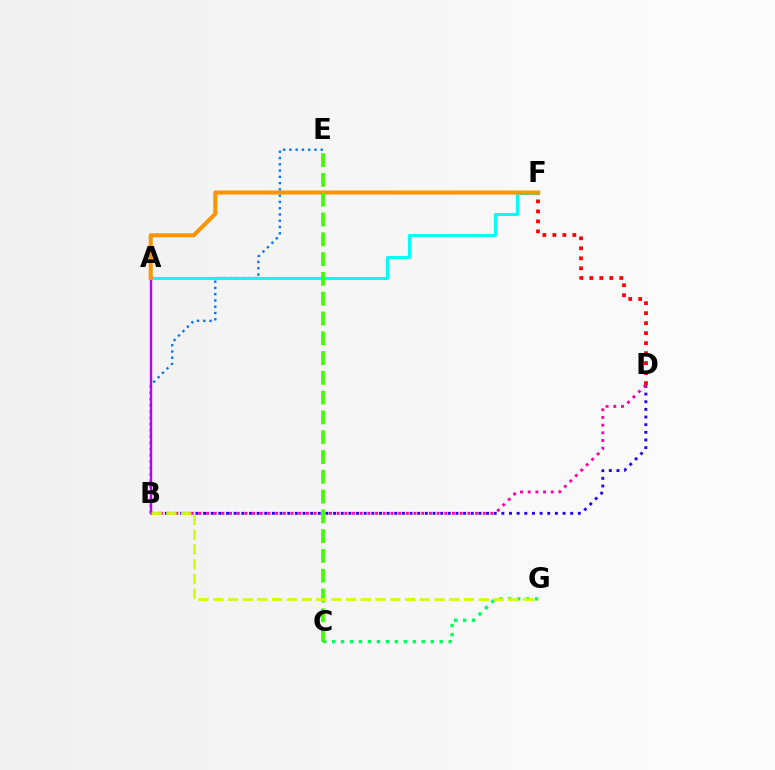{('B', 'D'): [{'color': '#2500ff', 'line_style': 'dotted', 'thickness': 2.08}, {'color': '#ff00ac', 'line_style': 'dotted', 'thickness': 2.09}], ('B', 'E'): [{'color': '#0074ff', 'line_style': 'dotted', 'thickness': 1.7}], ('D', 'F'): [{'color': '#ff0000', 'line_style': 'dotted', 'thickness': 2.71}], ('A', 'F'): [{'color': '#00fff6', 'line_style': 'solid', 'thickness': 2.23}, {'color': '#ff9400', 'line_style': 'solid', 'thickness': 2.92}], ('A', 'B'): [{'color': '#b900ff', 'line_style': 'solid', 'thickness': 1.72}], ('C', 'G'): [{'color': '#00ff5c', 'line_style': 'dotted', 'thickness': 2.44}], ('C', 'E'): [{'color': '#3dff00', 'line_style': 'dashed', 'thickness': 2.69}], ('B', 'G'): [{'color': '#d1ff00', 'line_style': 'dashed', 'thickness': 2.0}]}